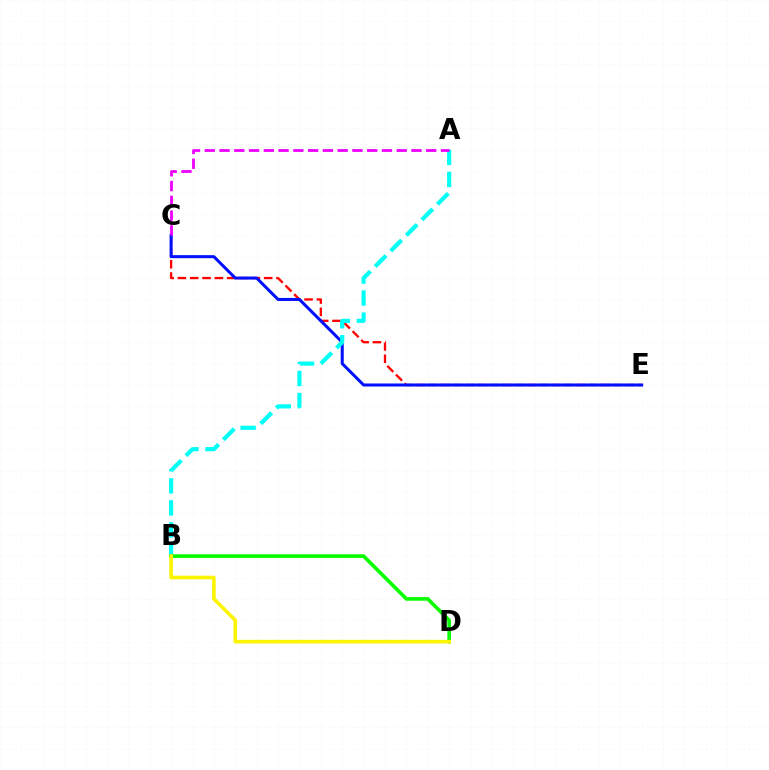{('C', 'E'): [{'color': '#ff0000', 'line_style': 'dashed', 'thickness': 1.67}, {'color': '#0010ff', 'line_style': 'solid', 'thickness': 2.18}], ('A', 'B'): [{'color': '#00fff6', 'line_style': 'dashed', 'thickness': 2.99}], ('B', 'D'): [{'color': '#08ff00', 'line_style': 'solid', 'thickness': 2.62}, {'color': '#fcf500', 'line_style': 'solid', 'thickness': 2.61}], ('A', 'C'): [{'color': '#ee00ff', 'line_style': 'dashed', 'thickness': 2.01}]}